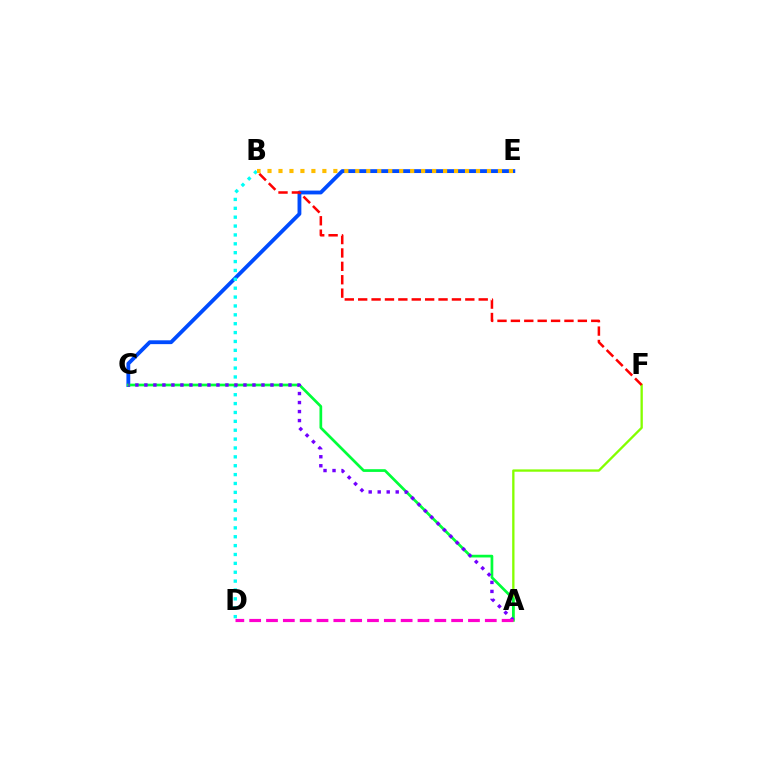{('A', 'F'): [{'color': '#84ff00', 'line_style': 'solid', 'thickness': 1.67}], ('C', 'E'): [{'color': '#004bff', 'line_style': 'solid', 'thickness': 2.76}], ('B', 'F'): [{'color': '#ff0000', 'line_style': 'dashed', 'thickness': 1.82}], ('B', 'D'): [{'color': '#00fff6', 'line_style': 'dotted', 'thickness': 2.41}], ('A', 'C'): [{'color': '#00ff39', 'line_style': 'solid', 'thickness': 1.95}, {'color': '#7200ff', 'line_style': 'dotted', 'thickness': 2.45}], ('B', 'E'): [{'color': '#ffbd00', 'line_style': 'dotted', 'thickness': 2.98}], ('A', 'D'): [{'color': '#ff00cf', 'line_style': 'dashed', 'thickness': 2.29}]}